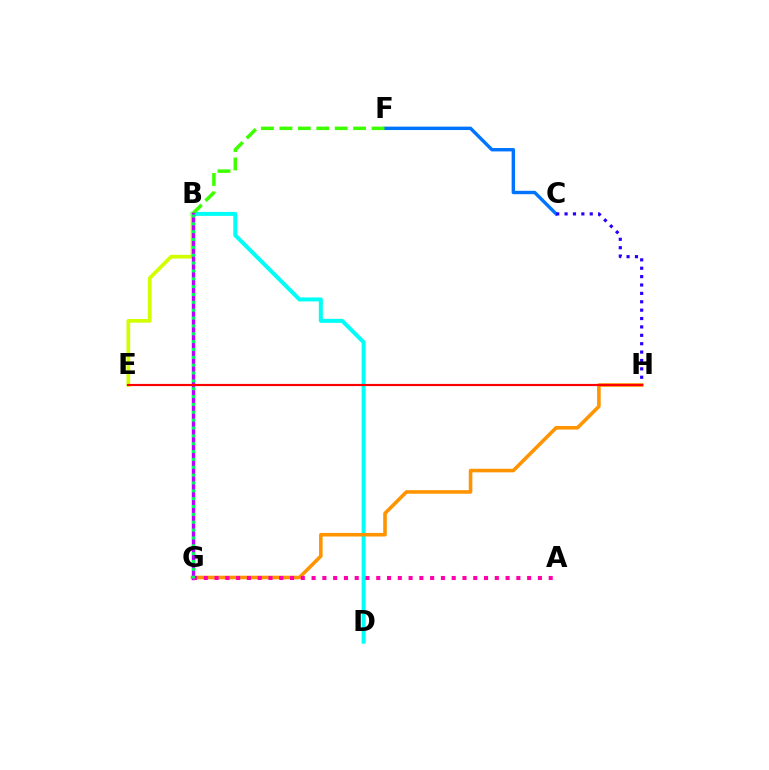{('C', 'F'): [{'color': '#0074ff', 'line_style': 'solid', 'thickness': 2.45}], ('B', 'D'): [{'color': '#00fff6', 'line_style': 'solid', 'thickness': 2.88}], ('G', 'H'): [{'color': '#ff9400', 'line_style': 'solid', 'thickness': 2.57}], ('B', 'E'): [{'color': '#d1ff00', 'line_style': 'solid', 'thickness': 2.68}], ('B', 'F'): [{'color': '#3dff00', 'line_style': 'dashed', 'thickness': 2.5}], ('B', 'G'): [{'color': '#b900ff', 'line_style': 'solid', 'thickness': 2.43}, {'color': '#00ff5c', 'line_style': 'dotted', 'thickness': 2.13}], ('C', 'H'): [{'color': '#2500ff', 'line_style': 'dotted', 'thickness': 2.28}], ('A', 'G'): [{'color': '#ff00ac', 'line_style': 'dotted', 'thickness': 2.93}], ('E', 'H'): [{'color': '#ff0000', 'line_style': 'solid', 'thickness': 1.56}]}